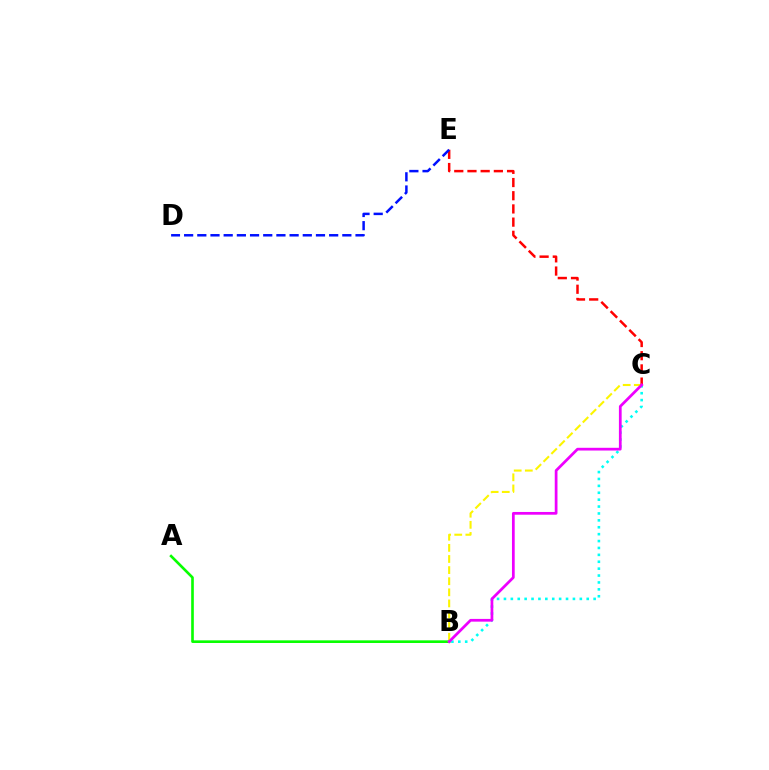{('B', 'C'): [{'color': '#fcf500', 'line_style': 'dashed', 'thickness': 1.51}, {'color': '#00fff6', 'line_style': 'dotted', 'thickness': 1.87}, {'color': '#ee00ff', 'line_style': 'solid', 'thickness': 1.97}], ('C', 'E'): [{'color': '#ff0000', 'line_style': 'dashed', 'thickness': 1.79}], ('A', 'B'): [{'color': '#08ff00', 'line_style': 'solid', 'thickness': 1.9}], ('D', 'E'): [{'color': '#0010ff', 'line_style': 'dashed', 'thickness': 1.79}]}